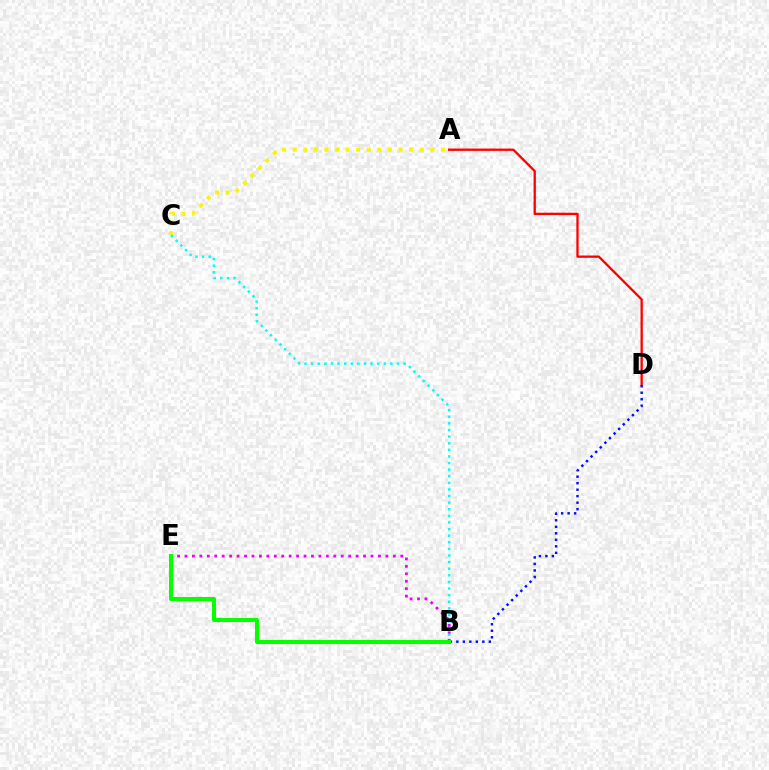{('B', 'E'): [{'color': '#ee00ff', 'line_style': 'dotted', 'thickness': 2.02}, {'color': '#08ff00', 'line_style': 'solid', 'thickness': 2.92}], ('A', 'C'): [{'color': '#fcf500', 'line_style': 'dotted', 'thickness': 2.88}], ('A', 'D'): [{'color': '#ff0000', 'line_style': 'solid', 'thickness': 1.66}], ('B', 'D'): [{'color': '#0010ff', 'line_style': 'dotted', 'thickness': 1.77}], ('B', 'C'): [{'color': '#00fff6', 'line_style': 'dotted', 'thickness': 1.79}]}